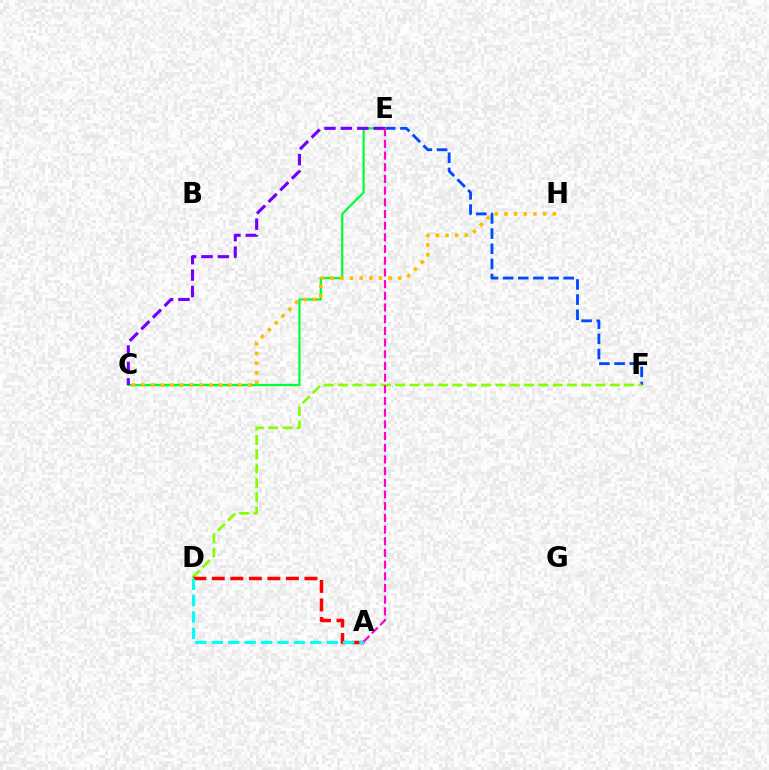{('E', 'F'): [{'color': '#004bff', 'line_style': 'dashed', 'thickness': 2.06}], ('D', 'F'): [{'color': '#84ff00', 'line_style': 'dashed', 'thickness': 1.94}], ('A', 'D'): [{'color': '#ff0000', 'line_style': 'dashed', 'thickness': 2.52}, {'color': '#00fff6', 'line_style': 'dashed', 'thickness': 2.23}], ('C', 'E'): [{'color': '#00ff39', 'line_style': 'solid', 'thickness': 1.61}, {'color': '#7200ff', 'line_style': 'dashed', 'thickness': 2.23}], ('C', 'H'): [{'color': '#ffbd00', 'line_style': 'dotted', 'thickness': 2.63}], ('A', 'E'): [{'color': '#ff00cf', 'line_style': 'dashed', 'thickness': 1.59}]}